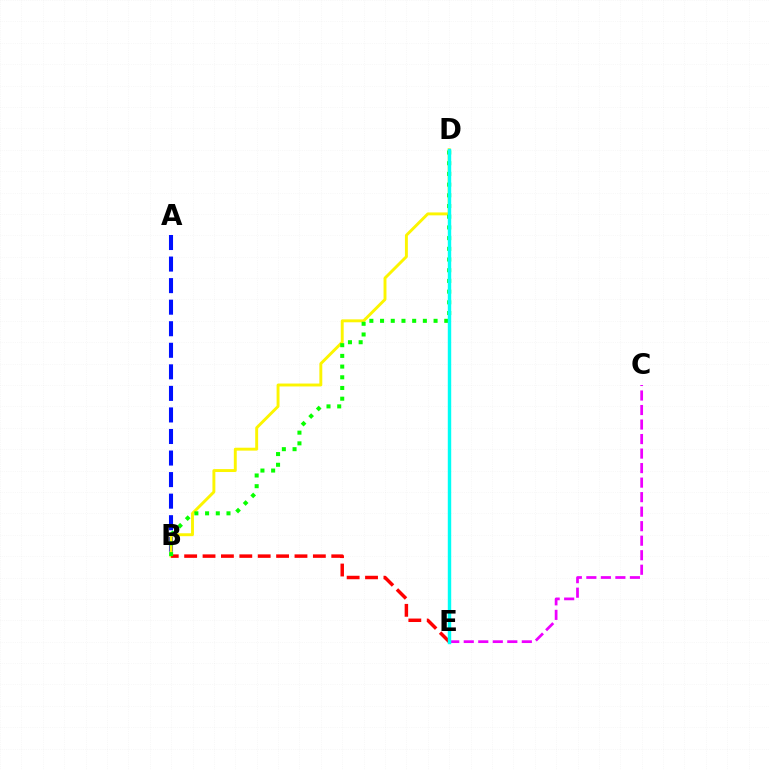{('A', 'B'): [{'color': '#0010ff', 'line_style': 'dashed', 'thickness': 2.93}], ('B', 'D'): [{'color': '#fcf500', 'line_style': 'solid', 'thickness': 2.1}, {'color': '#08ff00', 'line_style': 'dotted', 'thickness': 2.91}], ('B', 'E'): [{'color': '#ff0000', 'line_style': 'dashed', 'thickness': 2.5}], ('C', 'E'): [{'color': '#ee00ff', 'line_style': 'dashed', 'thickness': 1.97}], ('D', 'E'): [{'color': '#00fff6', 'line_style': 'solid', 'thickness': 2.47}]}